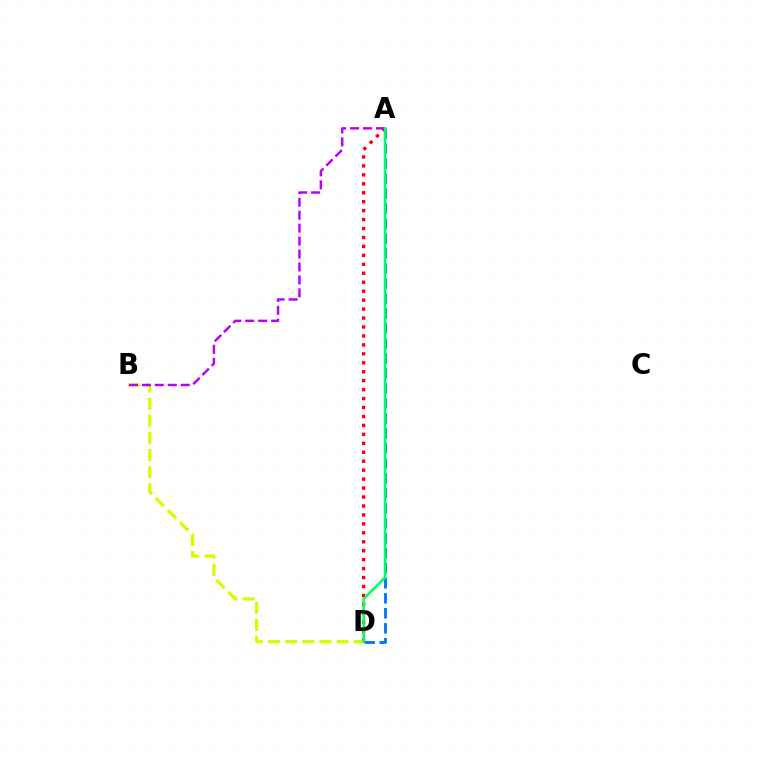{('A', 'D'): [{'color': '#ff0000', 'line_style': 'dotted', 'thickness': 2.43}, {'color': '#0074ff', 'line_style': 'dashed', 'thickness': 2.04}, {'color': '#00ff5c', 'line_style': 'solid', 'thickness': 1.82}], ('B', 'D'): [{'color': '#d1ff00', 'line_style': 'dashed', 'thickness': 2.32}], ('A', 'B'): [{'color': '#b900ff', 'line_style': 'dashed', 'thickness': 1.76}]}